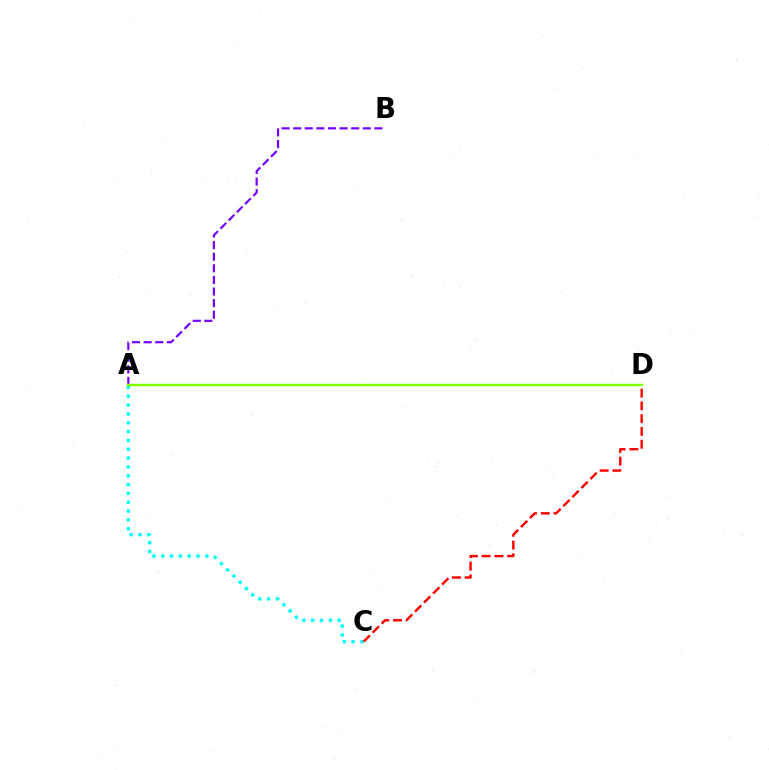{('A', 'C'): [{'color': '#00fff6', 'line_style': 'dotted', 'thickness': 2.4}], ('C', 'D'): [{'color': '#ff0000', 'line_style': 'dashed', 'thickness': 1.73}], ('A', 'B'): [{'color': '#7200ff', 'line_style': 'dashed', 'thickness': 1.58}], ('A', 'D'): [{'color': '#84ff00', 'line_style': 'solid', 'thickness': 1.77}]}